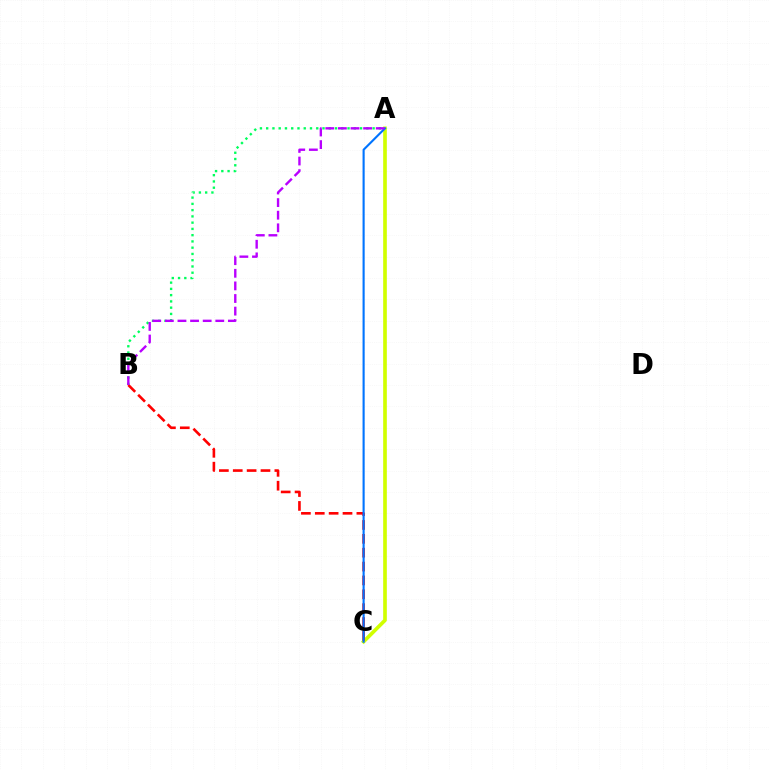{('A', 'C'): [{'color': '#d1ff00', 'line_style': 'solid', 'thickness': 2.63}, {'color': '#0074ff', 'line_style': 'solid', 'thickness': 1.52}], ('B', 'C'): [{'color': '#ff0000', 'line_style': 'dashed', 'thickness': 1.88}], ('A', 'B'): [{'color': '#00ff5c', 'line_style': 'dotted', 'thickness': 1.7}, {'color': '#b900ff', 'line_style': 'dashed', 'thickness': 1.71}]}